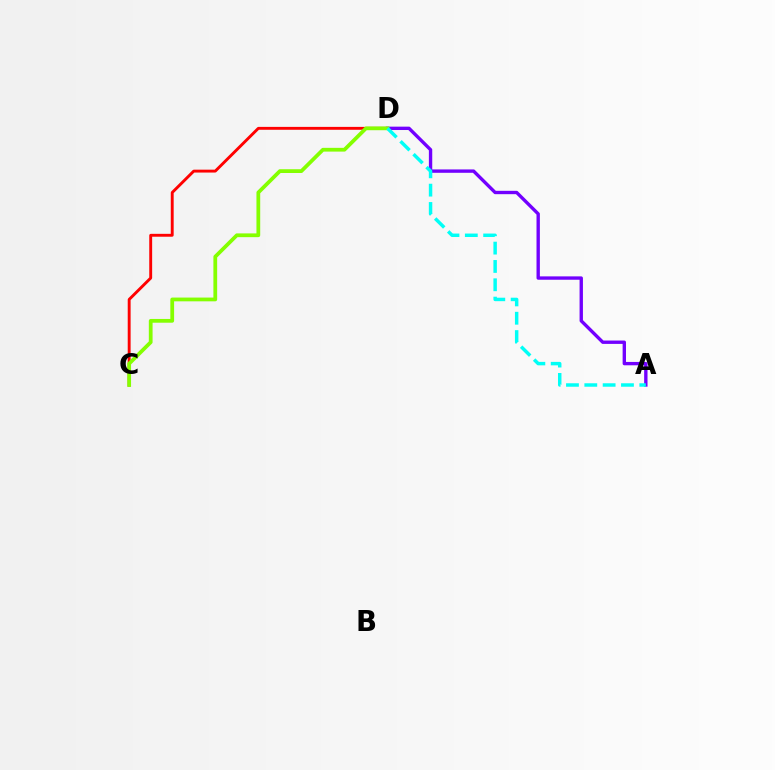{('C', 'D'): [{'color': '#ff0000', 'line_style': 'solid', 'thickness': 2.08}, {'color': '#84ff00', 'line_style': 'solid', 'thickness': 2.71}], ('A', 'D'): [{'color': '#7200ff', 'line_style': 'solid', 'thickness': 2.42}, {'color': '#00fff6', 'line_style': 'dashed', 'thickness': 2.49}]}